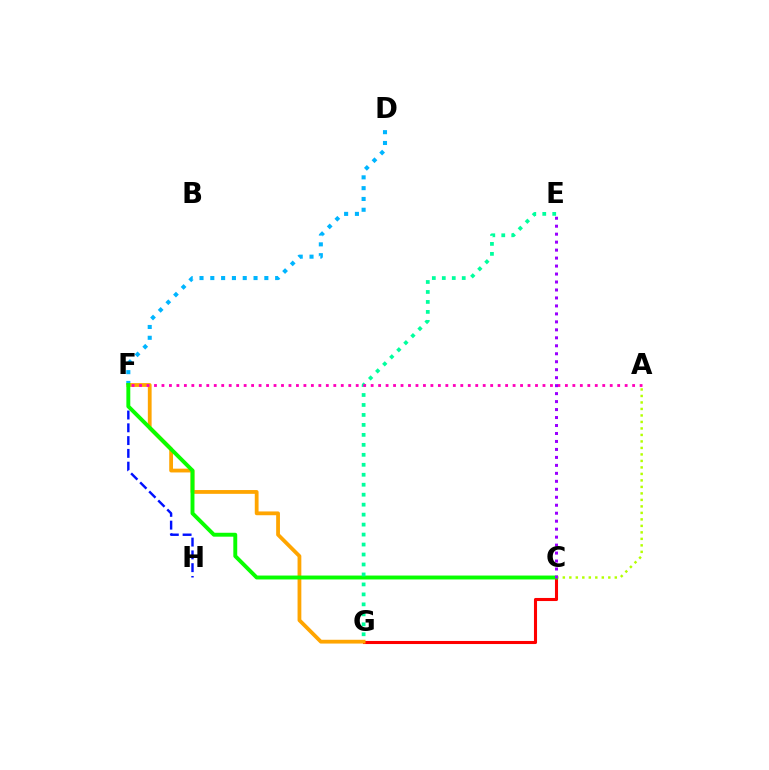{('C', 'G'): [{'color': '#ff0000', 'line_style': 'solid', 'thickness': 2.22}], ('D', 'F'): [{'color': '#00b5ff', 'line_style': 'dotted', 'thickness': 2.94}], ('A', 'C'): [{'color': '#b3ff00', 'line_style': 'dotted', 'thickness': 1.76}], ('F', 'G'): [{'color': '#ffa500', 'line_style': 'solid', 'thickness': 2.72}], ('F', 'H'): [{'color': '#0010ff', 'line_style': 'dashed', 'thickness': 1.74}], ('C', 'F'): [{'color': '#08ff00', 'line_style': 'solid', 'thickness': 2.81}], ('E', 'G'): [{'color': '#00ff9d', 'line_style': 'dotted', 'thickness': 2.71}], ('A', 'F'): [{'color': '#ff00bd', 'line_style': 'dotted', 'thickness': 2.03}], ('C', 'E'): [{'color': '#9b00ff', 'line_style': 'dotted', 'thickness': 2.17}]}